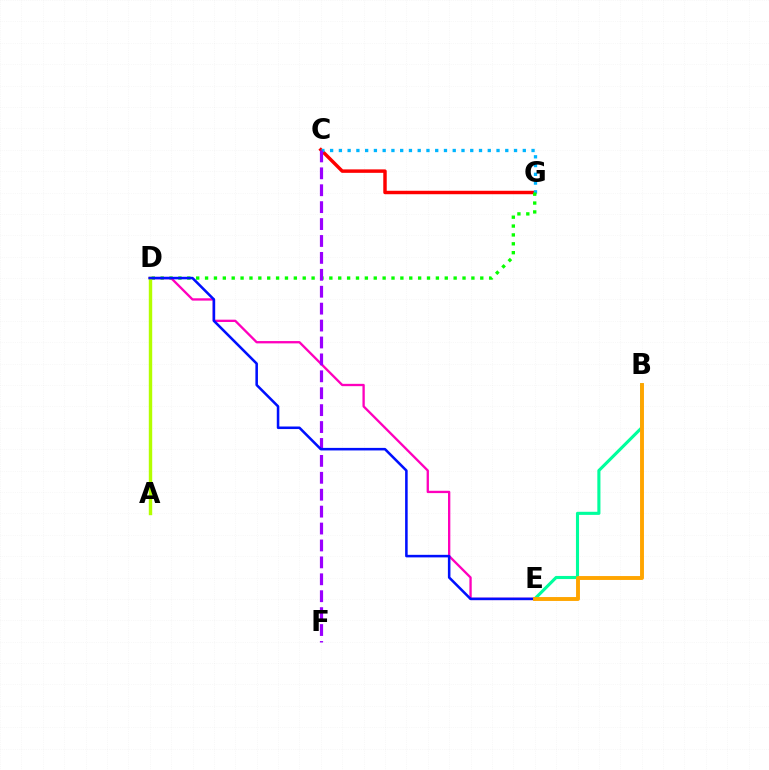{('C', 'G'): [{'color': '#ff0000', 'line_style': 'solid', 'thickness': 2.49}, {'color': '#00b5ff', 'line_style': 'dotted', 'thickness': 2.38}], ('D', 'G'): [{'color': '#08ff00', 'line_style': 'dotted', 'thickness': 2.41}], ('D', 'E'): [{'color': '#ff00bd', 'line_style': 'solid', 'thickness': 1.67}, {'color': '#0010ff', 'line_style': 'solid', 'thickness': 1.84}], ('B', 'E'): [{'color': '#00ff9d', 'line_style': 'solid', 'thickness': 2.24}, {'color': '#ffa500', 'line_style': 'solid', 'thickness': 2.81}], ('C', 'F'): [{'color': '#9b00ff', 'line_style': 'dashed', 'thickness': 2.3}], ('A', 'D'): [{'color': '#b3ff00', 'line_style': 'solid', 'thickness': 2.46}]}